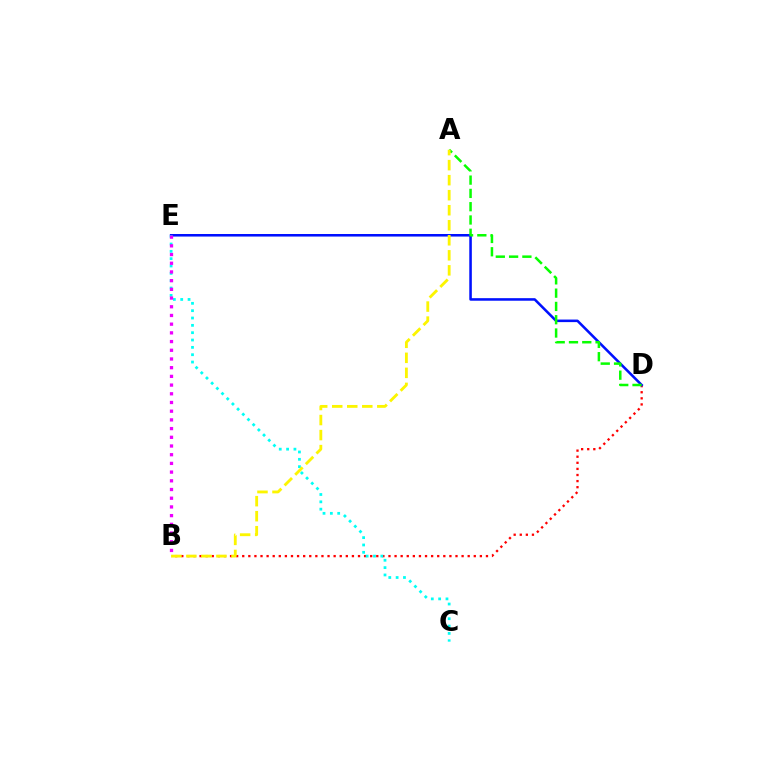{('B', 'D'): [{'color': '#ff0000', 'line_style': 'dotted', 'thickness': 1.66}], ('D', 'E'): [{'color': '#0010ff', 'line_style': 'solid', 'thickness': 1.84}], ('A', 'D'): [{'color': '#08ff00', 'line_style': 'dashed', 'thickness': 1.81}], ('C', 'E'): [{'color': '#00fff6', 'line_style': 'dotted', 'thickness': 1.99}], ('B', 'E'): [{'color': '#ee00ff', 'line_style': 'dotted', 'thickness': 2.36}], ('A', 'B'): [{'color': '#fcf500', 'line_style': 'dashed', 'thickness': 2.04}]}